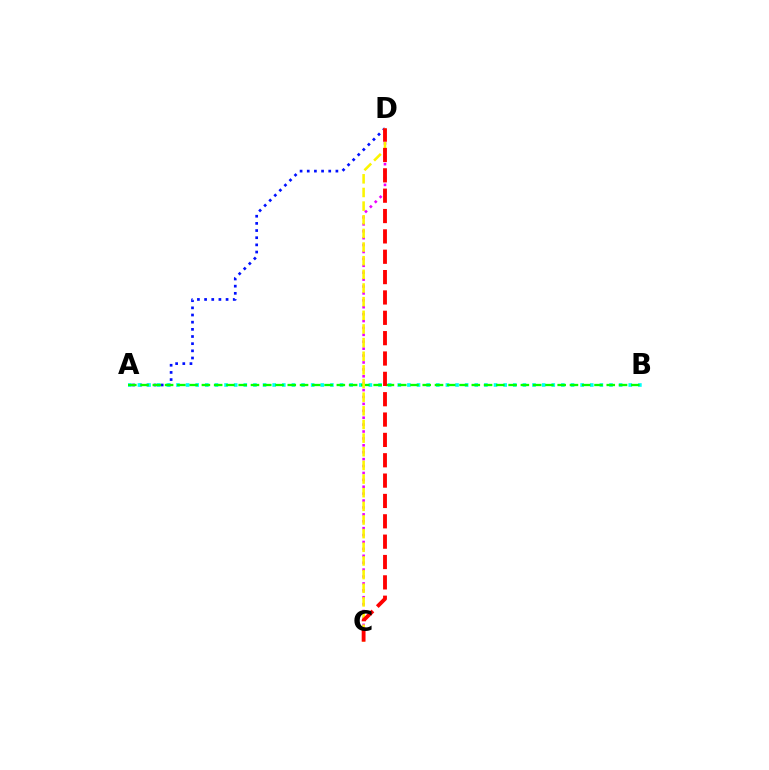{('A', 'D'): [{'color': '#0010ff', 'line_style': 'dotted', 'thickness': 1.95}], ('C', 'D'): [{'color': '#ee00ff', 'line_style': 'dotted', 'thickness': 1.88}, {'color': '#fcf500', 'line_style': 'dashed', 'thickness': 1.85}, {'color': '#ff0000', 'line_style': 'dashed', 'thickness': 2.76}], ('A', 'B'): [{'color': '#00fff6', 'line_style': 'dotted', 'thickness': 2.61}, {'color': '#08ff00', 'line_style': 'dashed', 'thickness': 1.67}]}